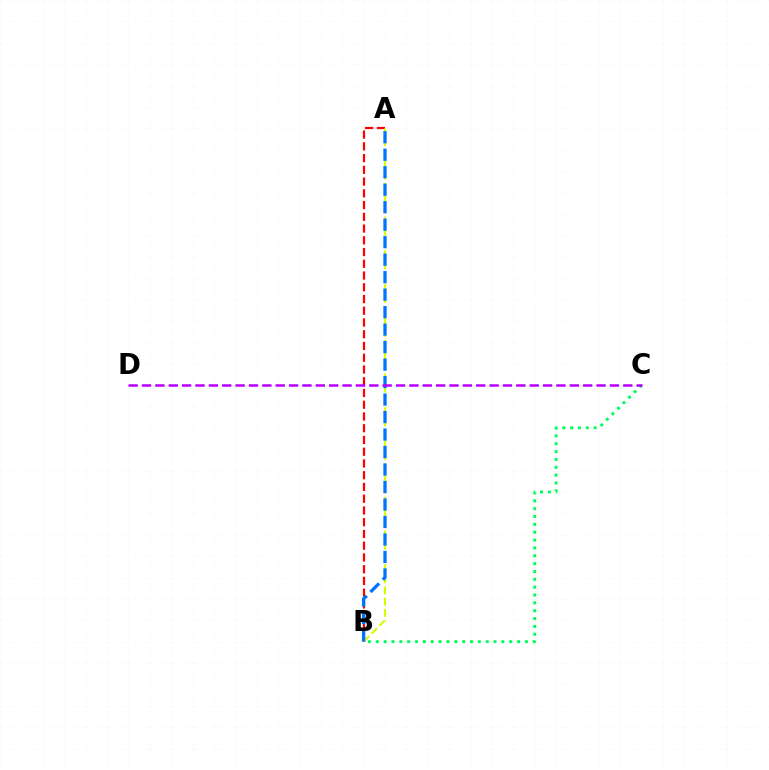{('A', 'B'): [{'color': '#ff0000', 'line_style': 'dashed', 'thickness': 1.6}, {'color': '#d1ff00', 'line_style': 'dashed', 'thickness': 1.52}, {'color': '#0074ff', 'line_style': 'dashed', 'thickness': 2.38}], ('B', 'C'): [{'color': '#00ff5c', 'line_style': 'dotted', 'thickness': 2.13}], ('C', 'D'): [{'color': '#b900ff', 'line_style': 'dashed', 'thickness': 1.82}]}